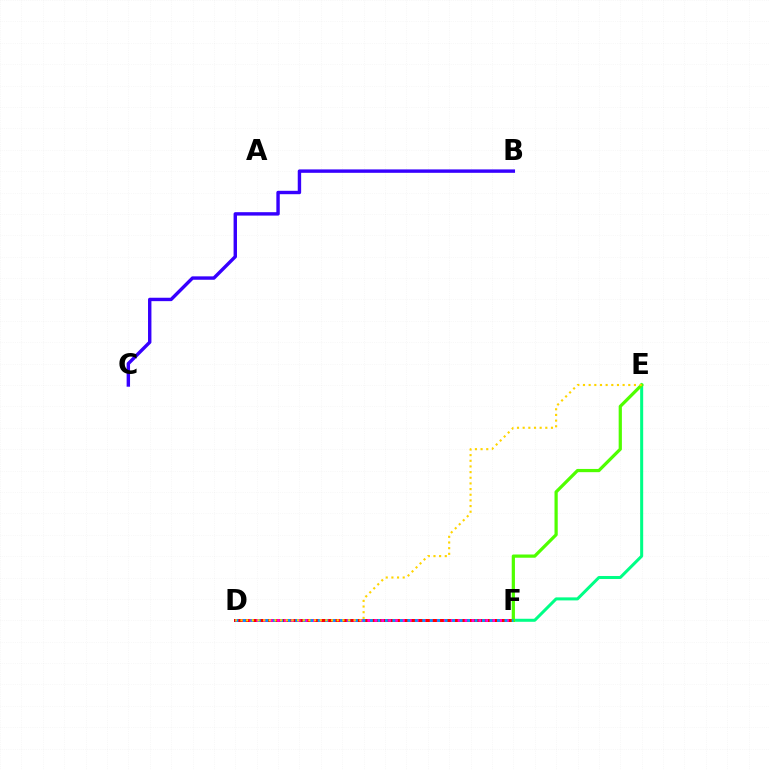{('D', 'F'): [{'color': '#ff0000', 'line_style': 'solid', 'thickness': 2.15}, {'color': '#ff00ed', 'line_style': 'dotted', 'thickness': 1.89}, {'color': '#009eff', 'line_style': 'dotted', 'thickness': 2.03}], ('B', 'C'): [{'color': '#3700ff', 'line_style': 'solid', 'thickness': 2.45}], ('E', 'F'): [{'color': '#00ff86', 'line_style': 'solid', 'thickness': 2.18}, {'color': '#4fff00', 'line_style': 'solid', 'thickness': 2.32}], ('D', 'E'): [{'color': '#ffd500', 'line_style': 'dotted', 'thickness': 1.54}]}